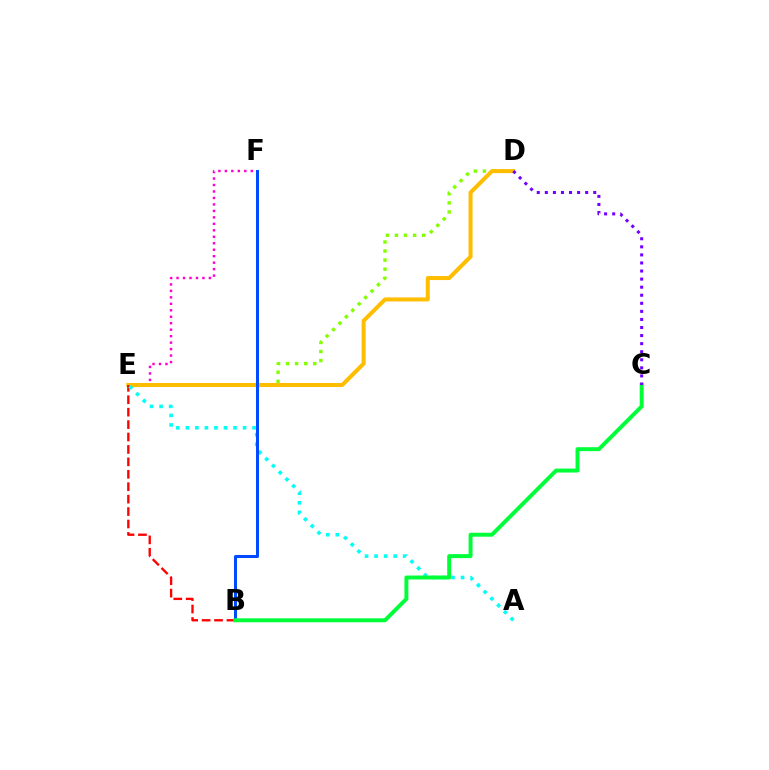{('D', 'E'): [{'color': '#84ff00', 'line_style': 'dotted', 'thickness': 2.47}, {'color': '#ffbd00', 'line_style': 'solid', 'thickness': 2.89}], ('E', 'F'): [{'color': '#ff00cf', 'line_style': 'dotted', 'thickness': 1.76}], ('B', 'E'): [{'color': '#ff0000', 'line_style': 'dashed', 'thickness': 1.69}], ('A', 'E'): [{'color': '#00fff6', 'line_style': 'dotted', 'thickness': 2.59}], ('B', 'F'): [{'color': '#004bff', 'line_style': 'solid', 'thickness': 2.18}], ('B', 'C'): [{'color': '#00ff39', 'line_style': 'solid', 'thickness': 2.84}], ('C', 'D'): [{'color': '#7200ff', 'line_style': 'dotted', 'thickness': 2.19}]}